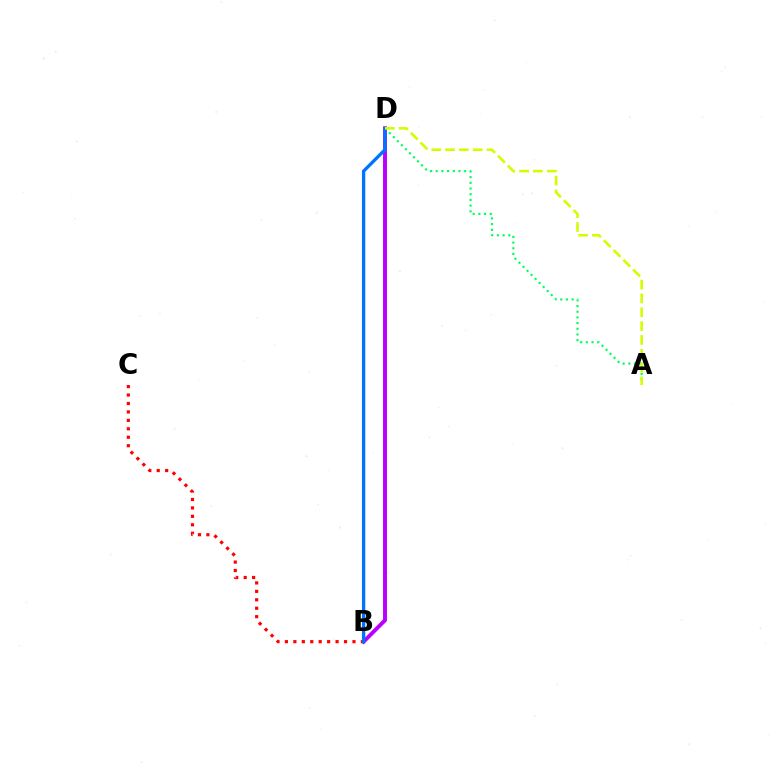{('A', 'D'): [{'color': '#00ff5c', 'line_style': 'dotted', 'thickness': 1.55}, {'color': '#d1ff00', 'line_style': 'dashed', 'thickness': 1.88}], ('B', 'D'): [{'color': '#b900ff', 'line_style': 'solid', 'thickness': 2.82}, {'color': '#0074ff', 'line_style': 'solid', 'thickness': 2.39}], ('B', 'C'): [{'color': '#ff0000', 'line_style': 'dotted', 'thickness': 2.29}]}